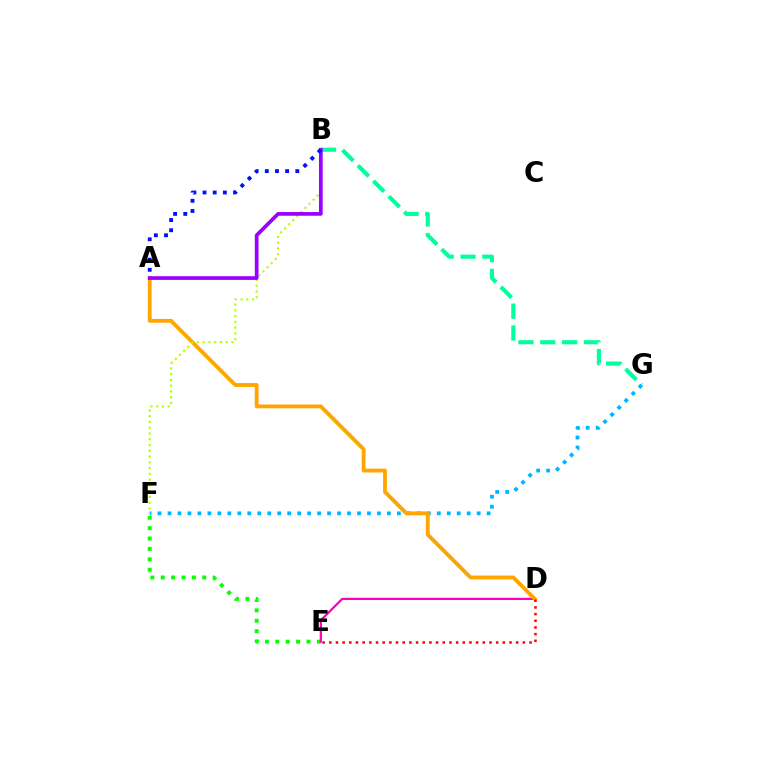{('B', 'G'): [{'color': '#00ff9d', 'line_style': 'dashed', 'thickness': 2.96}], ('F', 'G'): [{'color': '#00b5ff', 'line_style': 'dotted', 'thickness': 2.71}], ('E', 'F'): [{'color': '#08ff00', 'line_style': 'dotted', 'thickness': 2.82}], ('D', 'E'): [{'color': '#ff00bd', 'line_style': 'solid', 'thickness': 1.6}, {'color': '#ff0000', 'line_style': 'dotted', 'thickness': 1.81}], ('A', 'D'): [{'color': '#ffa500', 'line_style': 'solid', 'thickness': 2.77}], ('B', 'F'): [{'color': '#b3ff00', 'line_style': 'dotted', 'thickness': 1.57}], ('A', 'B'): [{'color': '#9b00ff', 'line_style': 'solid', 'thickness': 2.68}, {'color': '#0010ff', 'line_style': 'dotted', 'thickness': 2.76}]}